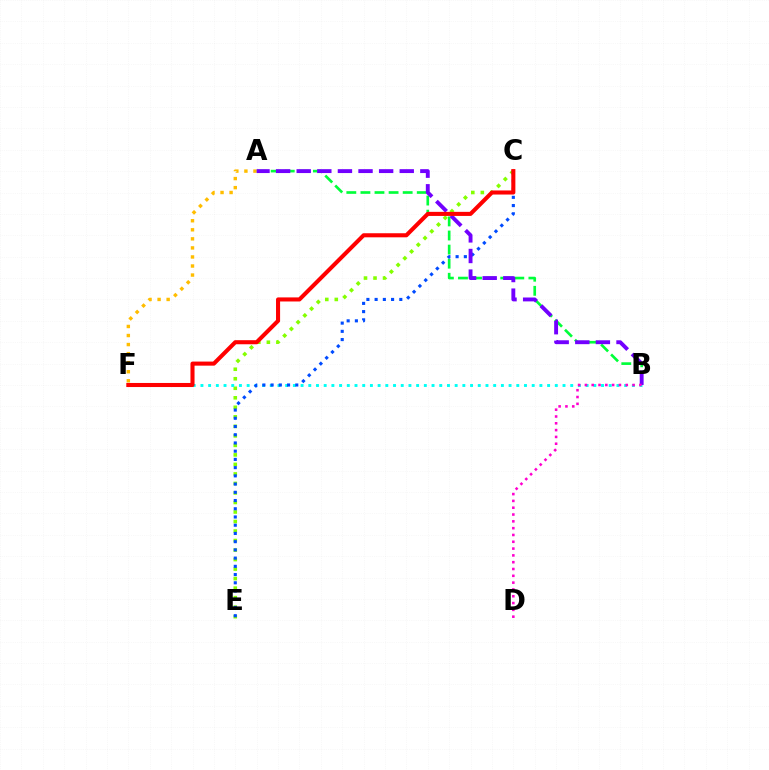{('A', 'B'): [{'color': '#00ff39', 'line_style': 'dashed', 'thickness': 1.91}, {'color': '#7200ff', 'line_style': 'dashed', 'thickness': 2.8}], ('A', 'F'): [{'color': '#ffbd00', 'line_style': 'dotted', 'thickness': 2.46}], ('C', 'E'): [{'color': '#84ff00', 'line_style': 'dotted', 'thickness': 2.59}, {'color': '#004bff', 'line_style': 'dotted', 'thickness': 2.23}], ('B', 'F'): [{'color': '#00fff6', 'line_style': 'dotted', 'thickness': 2.09}], ('B', 'D'): [{'color': '#ff00cf', 'line_style': 'dotted', 'thickness': 1.85}], ('C', 'F'): [{'color': '#ff0000', 'line_style': 'solid', 'thickness': 2.93}]}